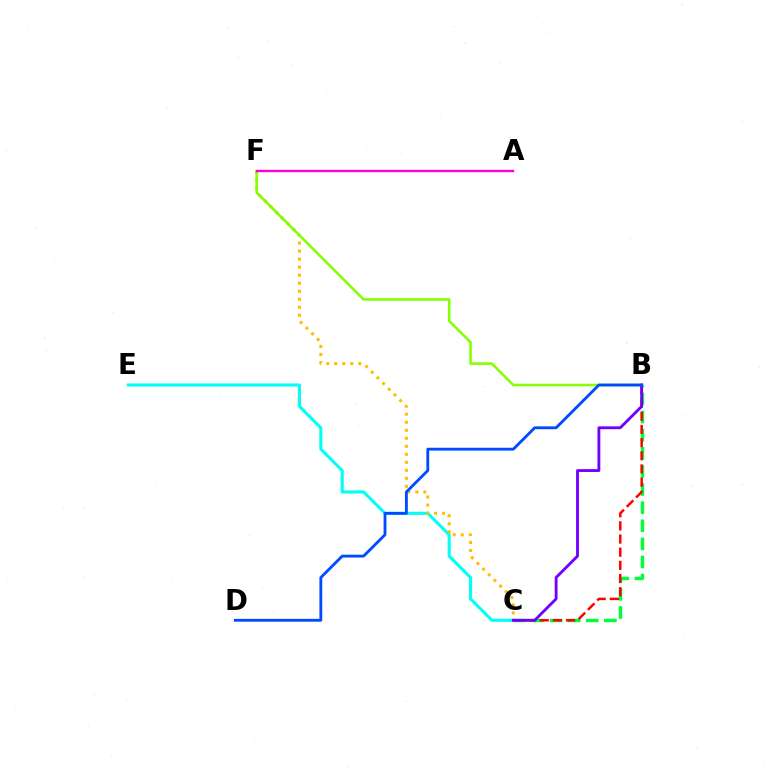{('C', 'E'): [{'color': '#00fff6', 'line_style': 'solid', 'thickness': 2.22}], ('C', 'F'): [{'color': '#ffbd00', 'line_style': 'dotted', 'thickness': 2.18}], ('B', 'F'): [{'color': '#84ff00', 'line_style': 'solid', 'thickness': 1.84}], ('B', 'C'): [{'color': '#00ff39', 'line_style': 'dashed', 'thickness': 2.46}, {'color': '#ff0000', 'line_style': 'dashed', 'thickness': 1.79}, {'color': '#7200ff', 'line_style': 'solid', 'thickness': 2.06}], ('B', 'D'): [{'color': '#004bff', 'line_style': 'solid', 'thickness': 2.04}], ('A', 'F'): [{'color': '#ff00cf', 'line_style': 'solid', 'thickness': 1.73}]}